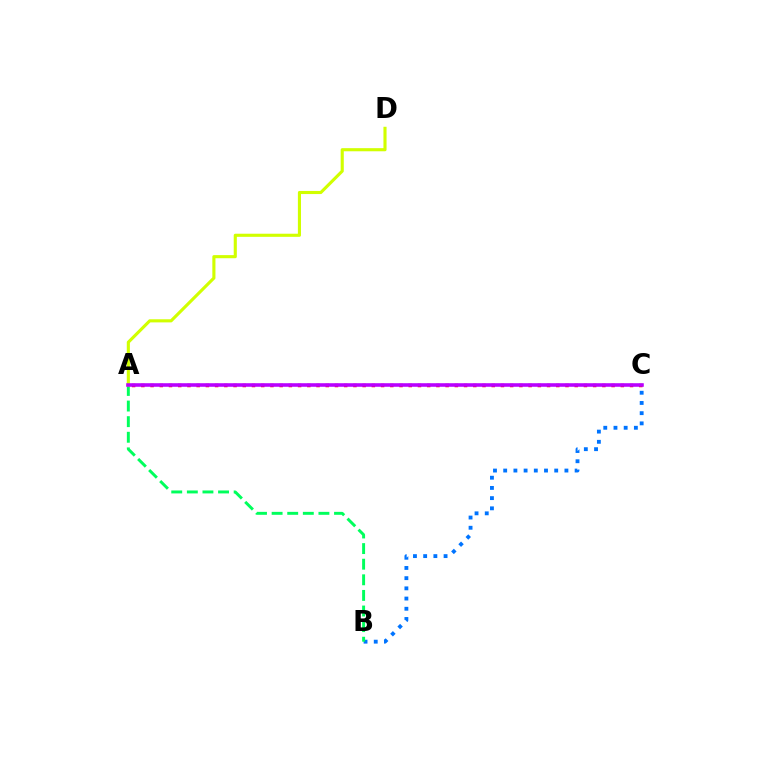{('B', 'C'): [{'color': '#0074ff', 'line_style': 'dotted', 'thickness': 2.77}], ('A', 'B'): [{'color': '#00ff5c', 'line_style': 'dashed', 'thickness': 2.12}], ('A', 'D'): [{'color': '#d1ff00', 'line_style': 'solid', 'thickness': 2.24}], ('A', 'C'): [{'color': '#ff0000', 'line_style': 'dotted', 'thickness': 2.51}, {'color': '#b900ff', 'line_style': 'solid', 'thickness': 2.57}]}